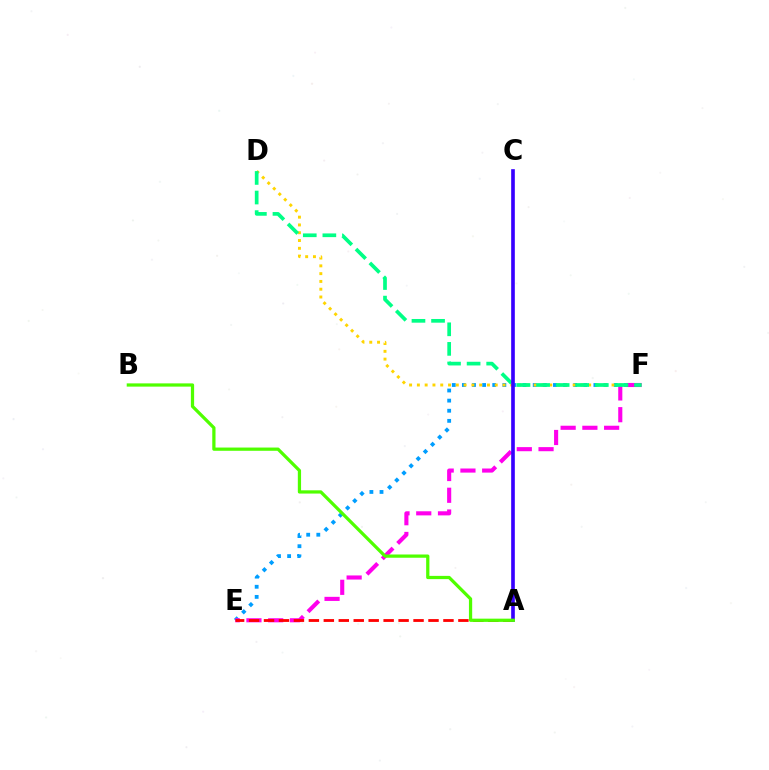{('E', 'F'): [{'color': '#009eff', 'line_style': 'dotted', 'thickness': 2.75}, {'color': '#ff00ed', 'line_style': 'dashed', 'thickness': 2.95}], ('D', 'F'): [{'color': '#ffd500', 'line_style': 'dotted', 'thickness': 2.12}, {'color': '#00ff86', 'line_style': 'dashed', 'thickness': 2.66}], ('A', 'E'): [{'color': '#ff0000', 'line_style': 'dashed', 'thickness': 2.03}], ('A', 'C'): [{'color': '#3700ff', 'line_style': 'solid', 'thickness': 2.63}], ('A', 'B'): [{'color': '#4fff00', 'line_style': 'solid', 'thickness': 2.33}]}